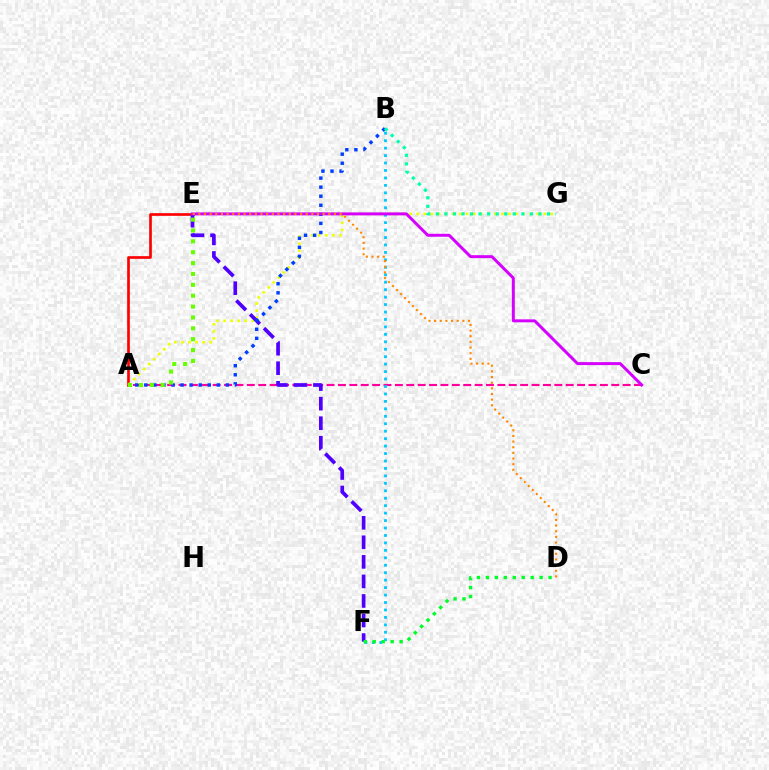{('A', 'C'): [{'color': '#ff00a0', 'line_style': 'dashed', 'thickness': 1.55}], ('B', 'F'): [{'color': '#00c7ff', 'line_style': 'dotted', 'thickness': 2.02}], ('A', 'E'): [{'color': '#ff0000', 'line_style': 'solid', 'thickness': 1.93}, {'color': '#66ff00', 'line_style': 'dotted', 'thickness': 2.95}], ('A', 'G'): [{'color': '#eeff00', 'line_style': 'dotted', 'thickness': 1.92}], ('E', 'F'): [{'color': '#4f00ff', 'line_style': 'dashed', 'thickness': 2.66}], ('A', 'B'): [{'color': '#003fff', 'line_style': 'dotted', 'thickness': 2.46}], ('C', 'E'): [{'color': '#d600ff', 'line_style': 'solid', 'thickness': 2.14}], ('D', 'E'): [{'color': '#ff8800', 'line_style': 'dotted', 'thickness': 1.54}], ('B', 'G'): [{'color': '#00ffaf', 'line_style': 'dotted', 'thickness': 2.32}], ('D', 'F'): [{'color': '#00ff27', 'line_style': 'dotted', 'thickness': 2.43}]}